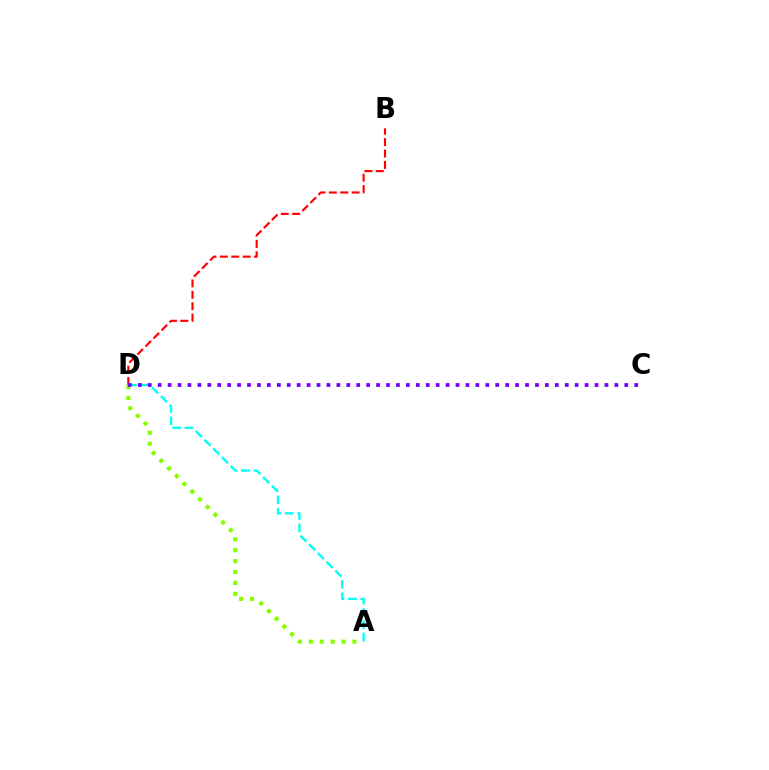{('A', 'D'): [{'color': '#84ff00', 'line_style': 'dotted', 'thickness': 2.97}, {'color': '#00fff6', 'line_style': 'dashed', 'thickness': 1.68}], ('B', 'D'): [{'color': '#ff0000', 'line_style': 'dashed', 'thickness': 1.55}], ('C', 'D'): [{'color': '#7200ff', 'line_style': 'dotted', 'thickness': 2.7}]}